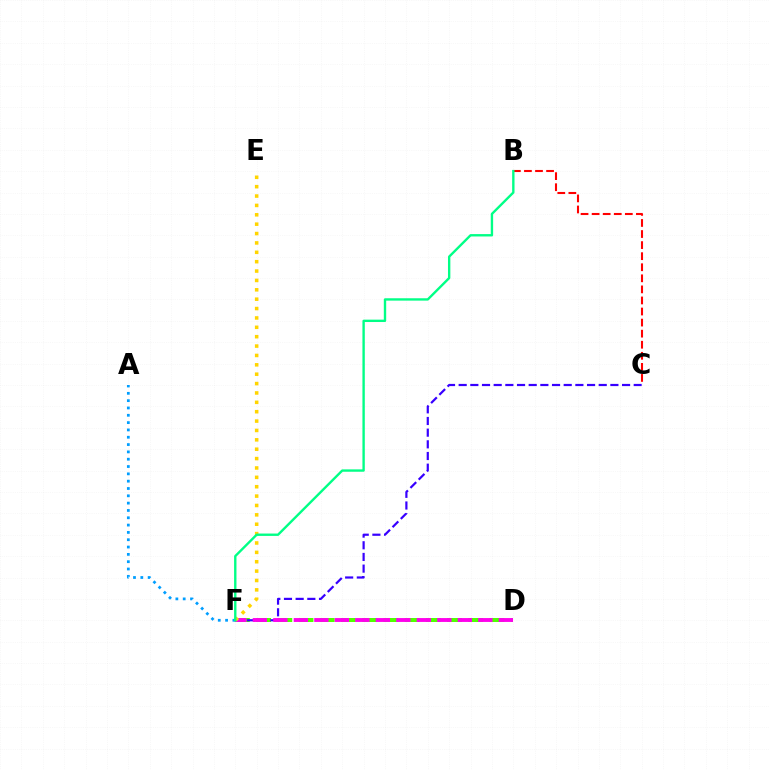{('D', 'F'): [{'color': '#4fff00', 'line_style': 'dashed', 'thickness': 2.88}, {'color': '#ff00ed', 'line_style': 'dashed', 'thickness': 2.78}], ('C', 'F'): [{'color': '#3700ff', 'line_style': 'dashed', 'thickness': 1.59}], ('A', 'F'): [{'color': '#009eff', 'line_style': 'dotted', 'thickness': 1.99}], ('B', 'C'): [{'color': '#ff0000', 'line_style': 'dashed', 'thickness': 1.5}], ('E', 'F'): [{'color': '#ffd500', 'line_style': 'dotted', 'thickness': 2.55}], ('B', 'F'): [{'color': '#00ff86', 'line_style': 'solid', 'thickness': 1.71}]}